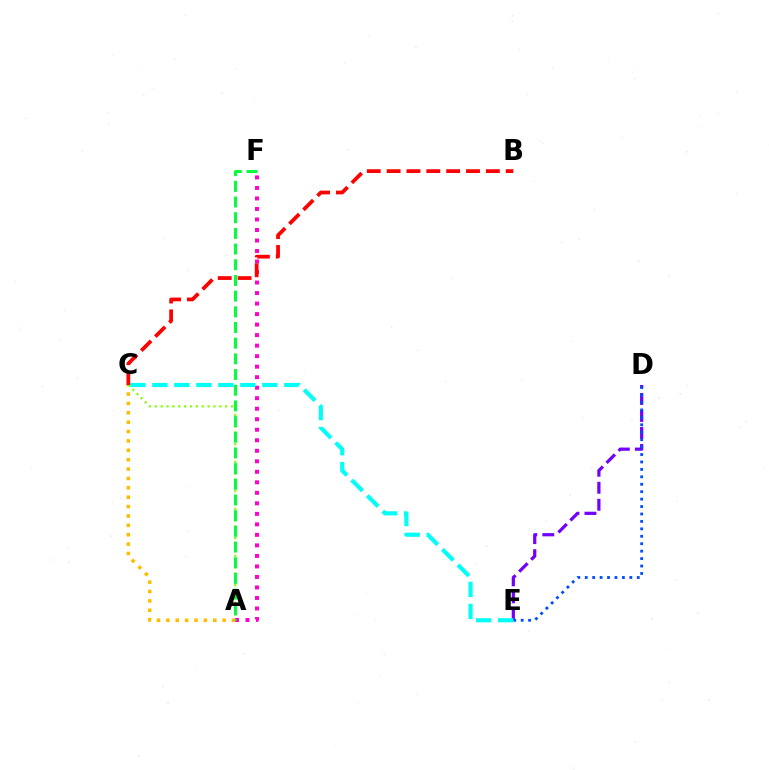{('A', 'F'): [{'color': '#ff00cf', 'line_style': 'dotted', 'thickness': 2.86}, {'color': '#00ff39', 'line_style': 'dashed', 'thickness': 2.13}], ('D', 'E'): [{'color': '#7200ff', 'line_style': 'dashed', 'thickness': 2.31}, {'color': '#004bff', 'line_style': 'dotted', 'thickness': 2.02}], ('A', 'C'): [{'color': '#ffbd00', 'line_style': 'dotted', 'thickness': 2.55}, {'color': '#84ff00', 'line_style': 'dotted', 'thickness': 1.59}], ('C', 'E'): [{'color': '#00fff6', 'line_style': 'dashed', 'thickness': 2.99}], ('B', 'C'): [{'color': '#ff0000', 'line_style': 'dashed', 'thickness': 2.7}]}